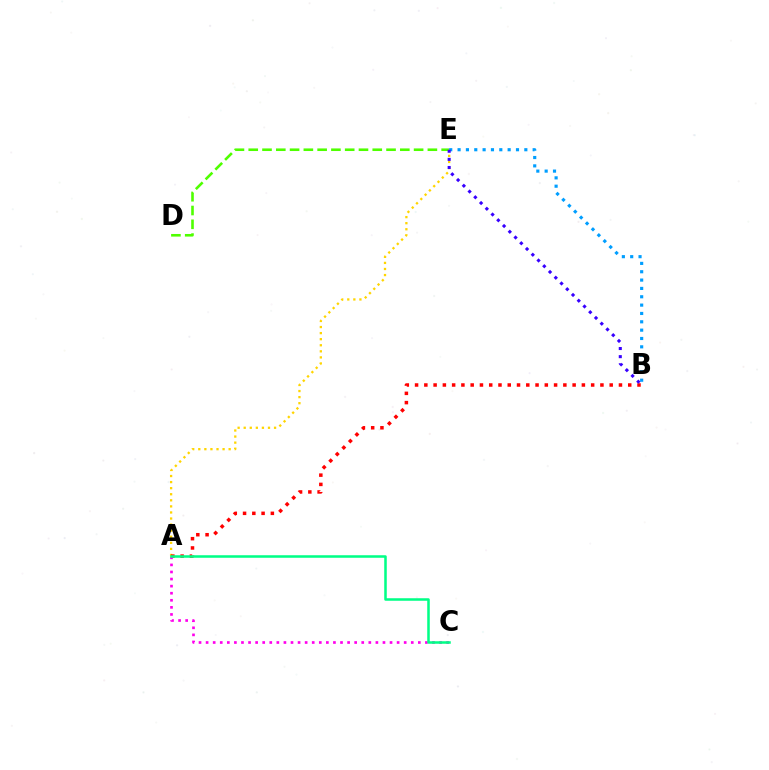{('D', 'E'): [{'color': '#4fff00', 'line_style': 'dashed', 'thickness': 1.87}], ('A', 'E'): [{'color': '#ffd500', 'line_style': 'dotted', 'thickness': 1.65}], ('A', 'B'): [{'color': '#ff0000', 'line_style': 'dotted', 'thickness': 2.52}], ('A', 'C'): [{'color': '#ff00ed', 'line_style': 'dotted', 'thickness': 1.92}, {'color': '#00ff86', 'line_style': 'solid', 'thickness': 1.82}], ('B', 'E'): [{'color': '#009eff', 'line_style': 'dotted', 'thickness': 2.27}, {'color': '#3700ff', 'line_style': 'dotted', 'thickness': 2.21}]}